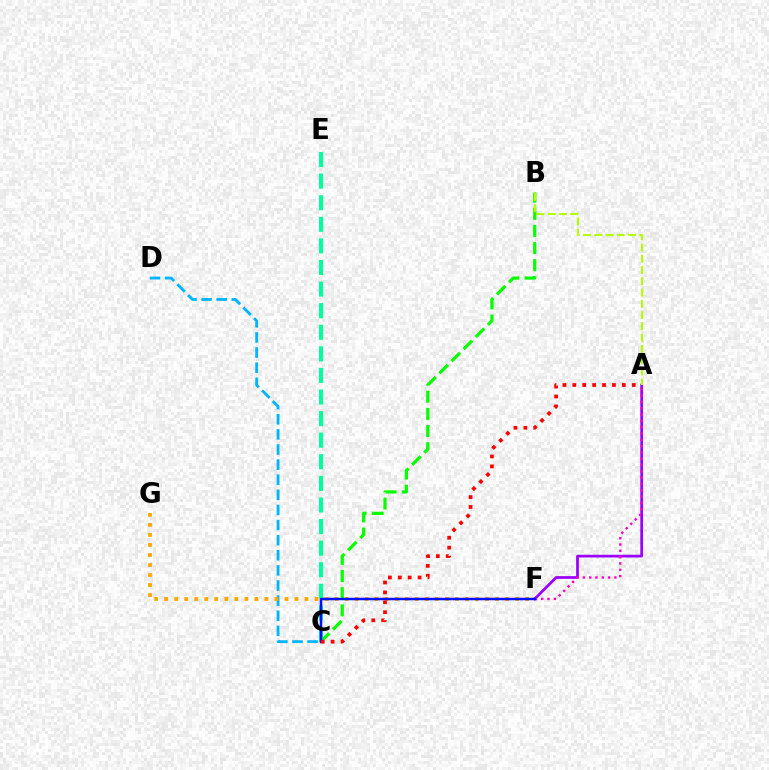{('C', 'E'): [{'color': '#00ff9d', 'line_style': 'dashed', 'thickness': 2.93}], ('C', 'D'): [{'color': '#00b5ff', 'line_style': 'dashed', 'thickness': 2.05}], ('B', 'C'): [{'color': '#08ff00', 'line_style': 'dashed', 'thickness': 2.33}], ('A', 'F'): [{'color': '#9b00ff', 'line_style': 'solid', 'thickness': 1.98}, {'color': '#ff00bd', 'line_style': 'dotted', 'thickness': 1.71}], ('F', 'G'): [{'color': '#ffa500', 'line_style': 'dotted', 'thickness': 2.72}], ('C', 'F'): [{'color': '#0010ff', 'line_style': 'solid', 'thickness': 1.8}], ('A', 'B'): [{'color': '#b3ff00', 'line_style': 'dashed', 'thickness': 1.53}], ('A', 'C'): [{'color': '#ff0000', 'line_style': 'dotted', 'thickness': 2.69}]}